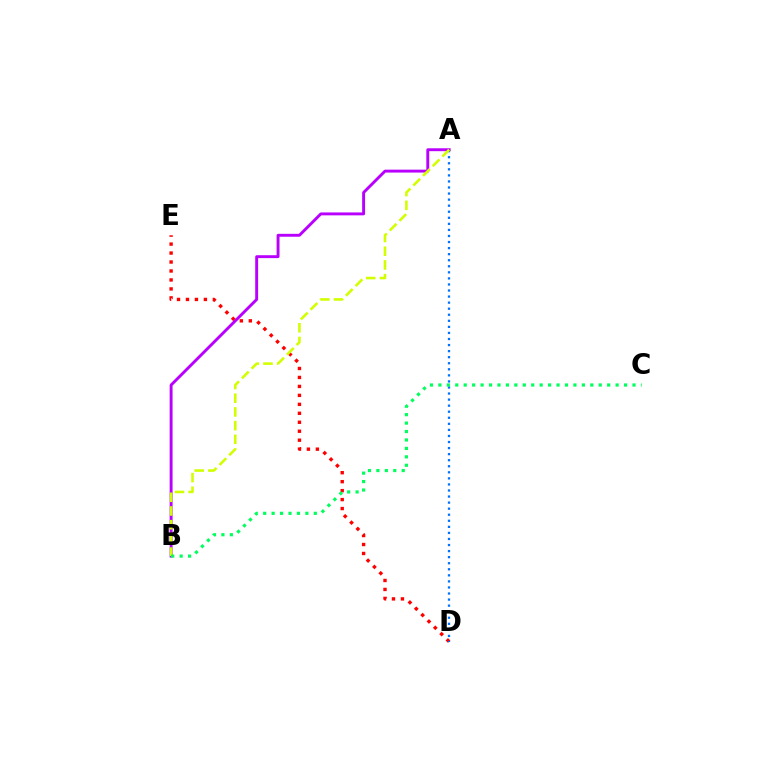{('D', 'E'): [{'color': '#ff0000', 'line_style': 'dotted', 'thickness': 2.44}], ('A', 'D'): [{'color': '#0074ff', 'line_style': 'dotted', 'thickness': 1.65}], ('A', 'B'): [{'color': '#b900ff', 'line_style': 'solid', 'thickness': 2.09}, {'color': '#d1ff00', 'line_style': 'dashed', 'thickness': 1.86}], ('B', 'C'): [{'color': '#00ff5c', 'line_style': 'dotted', 'thickness': 2.29}]}